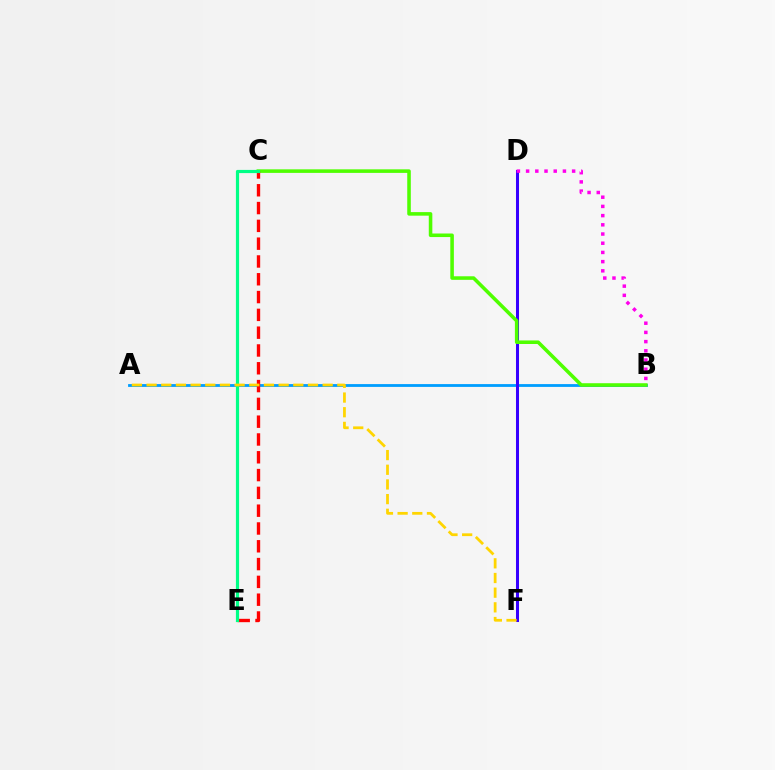{('A', 'B'): [{'color': '#009eff', 'line_style': 'solid', 'thickness': 2.02}], ('D', 'F'): [{'color': '#3700ff', 'line_style': 'solid', 'thickness': 2.18}], ('B', 'C'): [{'color': '#4fff00', 'line_style': 'solid', 'thickness': 2.56}], ('C', 'E'): [{'color': '#ff0000', 'line_style': 'dashed', 'thickness': 2.42}, {'color': '#00ff86', 'line_style': 'solid', 'thickness': 2.3}], ('B', 'D'): [{'color': '#ff00ed', 'line_style': 'dotted', 'thickness': 2.5}], ('A', 'F'): [{'color': '#ffd500', 'line_style': 'dashed', 'thickness': 1.99}]}